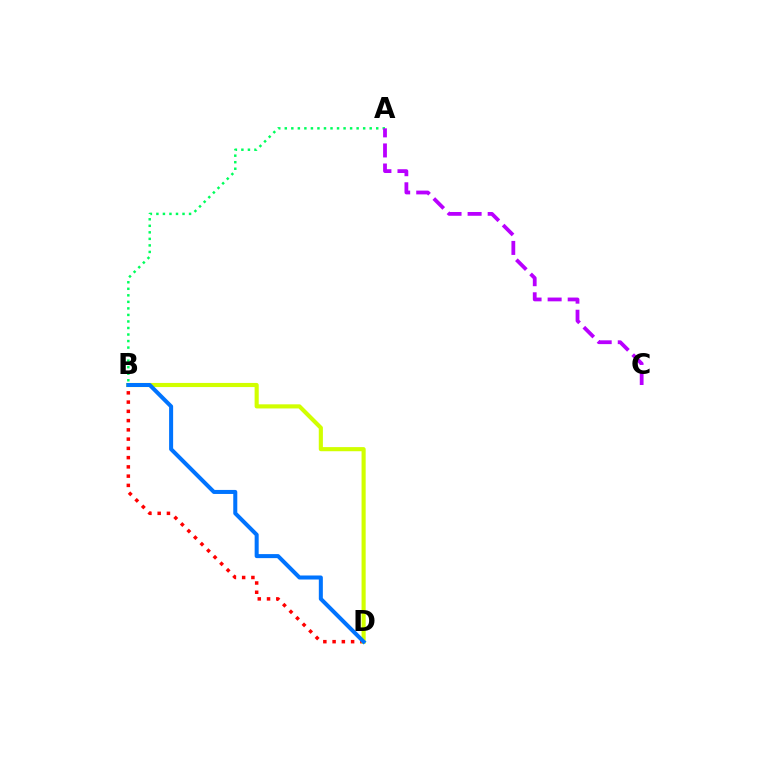{('B', 'D'): [{'color': '#ff0000', 'line_style': 'dotted', 'thickness': 2.51}, {'color': '#d1ff00', 'line_style': 'solid', 'thickness': 2.97}, {'color': '#0074ff', 'line_style': 'solid', 'thickness': 2.9}], ('A', 'B'): [{'color': '#00ff5c', 'line_style': 'dotted', 'thickness': 1.77}], ('A', 'C'): [{'color': '#b900ff', 'line_style': 'dashed', 'thickness': 2.73}]}